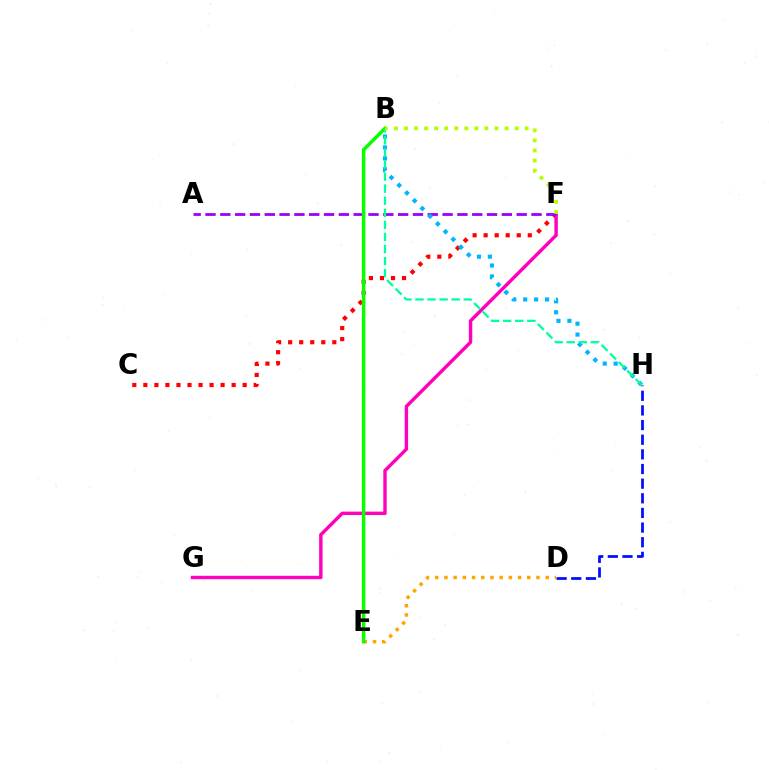{('D', 'H'): [{'color': '#0010ff', 'line_style': 'dashed', 'thickness': 1.99}], ('C', 'F'): [{'color': '#ff0000', 'line_style': 'dotted', 'thickness': 3.0}], ('F', 'G'): [{'color': '#ff00bd', 'line_style': 'solid', 'thickness': 2.45}], ('A', 'F'): [{'color': '#9b00ff', 'line_style': 'dashed', 'thickness': 2.01}], ('D', 'E'): [{'color': '#ffa500', 'line_style': 'dotted', 'thickness': 2.5}], ('B', 'H'): [{'color': '#00b5ff', 'line_style': 'dotted', 'thickness': 2.97}, {'color': '#00ff9d', 'line_style': 'dashed', 'thickness': 1.64}], ('B', 'E'): [{'color': '#08ff00', 'line_style': 'solid', 'thickness': 2.52}], ('B', 'F'): [{'color': '#b3ff00', 'line_style': 'dotted', 'thickness': 2.73}]}